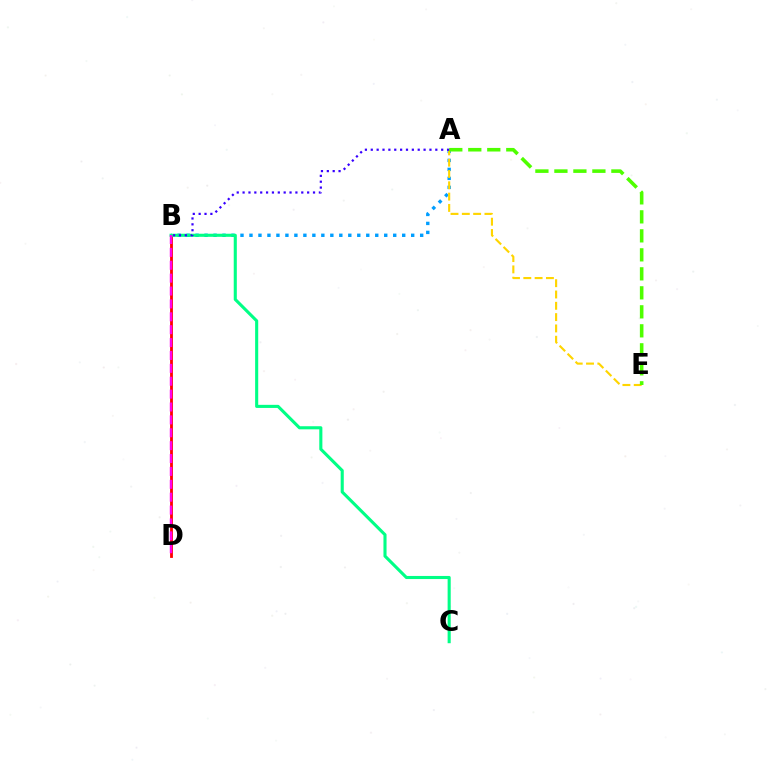{('A', 'B'): [{'color': '#009eff', 'line_style': 'dotted', 'thickness': 2.44}, {'color': '#3700ff', 'line_style': 'dotted', 'thickness': 1.59}], ('A', 'E'): [{'color': '#ffd500', 'line_style': 'dashed', 'thickness': 1.54}, {'color': '#4fff00', 'line_style': 'dashed', 'thickness': 2.58}], ('B', 'D'): [{'color': '#ff0000', 'line_style': 'solid', 'thickness': 2.02}, {'color': '#ff00ed', 'line_style': 'dashed', 'thickness': 1.75}], ('B', 'C'): [{'color': '#00ff86', 'line_style': 'solid', 'thickness': 2.23}]}